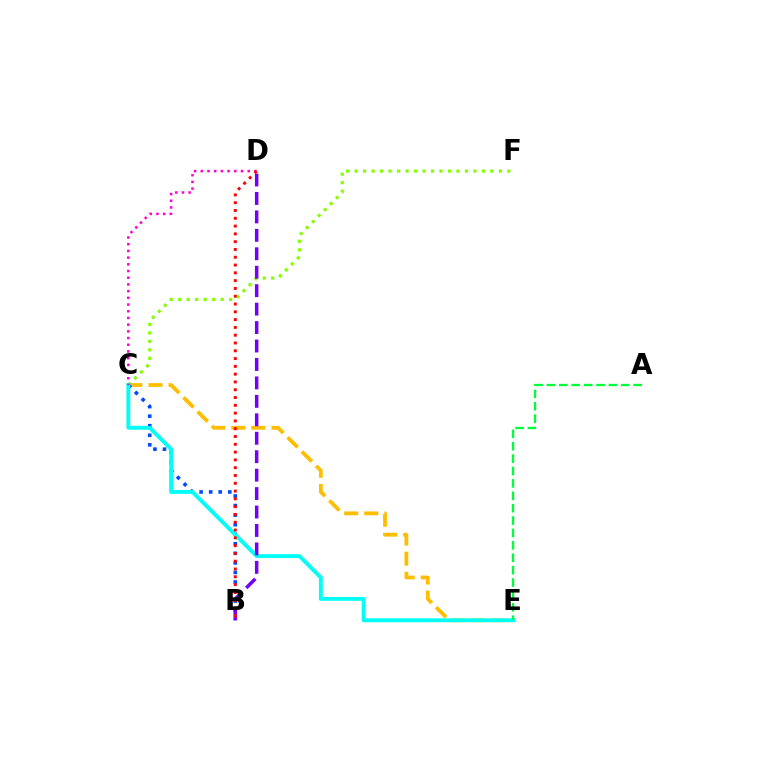{('C', 'E'): [{'color': '#ffbd00', 'line_style': 'dashed', 'thickness': 2.73}, {'color': '#00fff6', 'line_style': 'solid', 'thickness': 2.79}], ('C', 'F'): [{'color': '#84ff00', 'line_style': 'dotted', 'thickness': 2.31}], ('B', 'C'): [{'color': '#004bff', 'line_style': 'dotted', 'thickness': 2.6}], ('C', 'D'): [{'color': '#ff00cf', 'line_style': 'dotted', 'thickness': 1.82}], ('A', 'E'): [{'color': '#00ff39', 'line_style': 'dashed', 'thickness': 1.68}], ('B', 'D'): [{'color': '#7200ff', 'line_style': 'dashed', 'thickness': 2.51}, {'color': '#ff0000', 'line_style': 'dotted', 'thickness': 2.12}]}